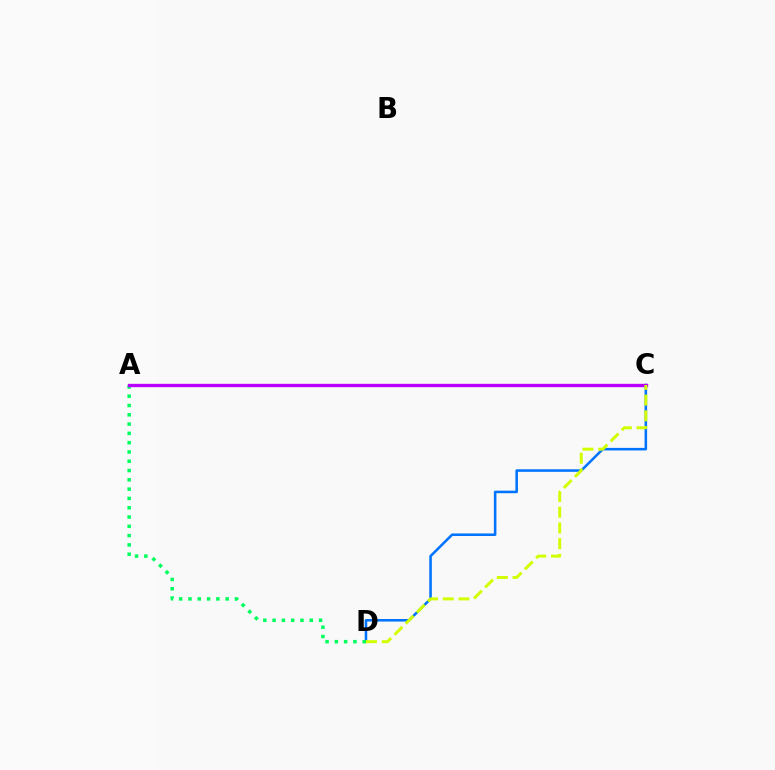{('C', 'D'): [{'color': '#0074ff', 'line_style': 'solid', 'thickness': 1.84}, {'color': '#d1ff00', 'line_style': 'dashed', 'thickness': 2.14}], ('A', 'C'): [{'color': '#ff0000', 'line_style': 'solid', 'thickness': 2.19}, {'color': '#b900ff', 'line_style': 'solid', 'thickness': 2.37}], ('A', 'D'): [{'color': '#00ff5c', 'line_style': 'dotted', 'thickness': 2.52}]}